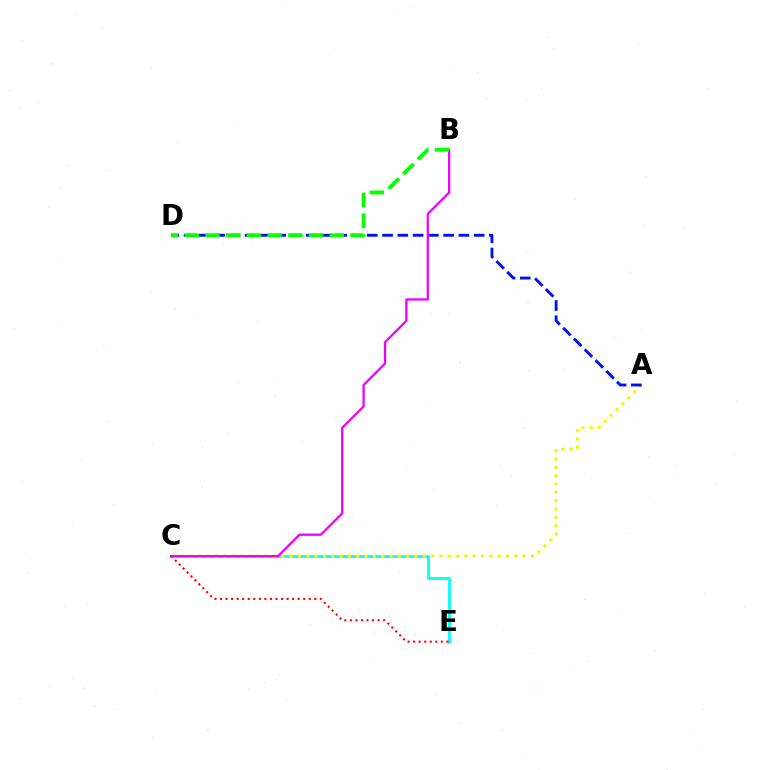{('C', 'E'): [{'color': '#00fff6', 'line_style': 'solid', 'thickness': 1.99}, {'color': '#ff0000', 'line_style': 'dotted', 'thickness': 1.51}], ('A', 'C'): [{'color': '#fcf500', 'line_style': 'dotted', 'thickness': 2.26}], ('A', 'D'): [{'color': '#0010ff', 'line_style': 'dashed', 'thickness': 2.07}], ('B', 'C'): [{'color': '#ee00ff', 'line_style': 'solid', 'thickness': 1.62}], ('B', 'D'): [{'color': '#08ff00', 'line_style': 'dashed', 'thickness': 2.81}]}